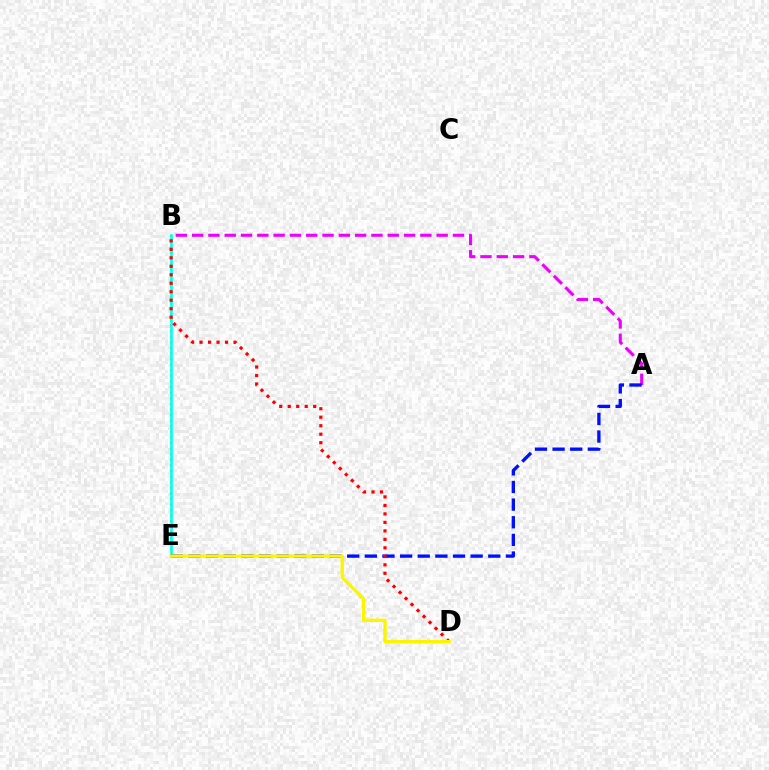{('B', 'E'): [{'color': '#08ff00', 'line_style': 'dotted', 'thickness': 1.52}, {'color': '#00fff6', 'line_style': 'solid', 'thickness': 1.88}], ('A', 'B'): [{'color': '#ee00ff', 'line_style': 'dashed', 'thickness': 2.21}], ('A', 'E'): [{'color': '#0010ff', 'line_style': 'dashed', 'thickness': 2.4}], ('B', 'D'): [{'color': '#ff0000', 'line_style': 'dotted', 'thickness': 2.31}], ('D', 'E'): [{'color': '#fcf500', 'line_style': 'solid', 'thickness': 2.39}]}